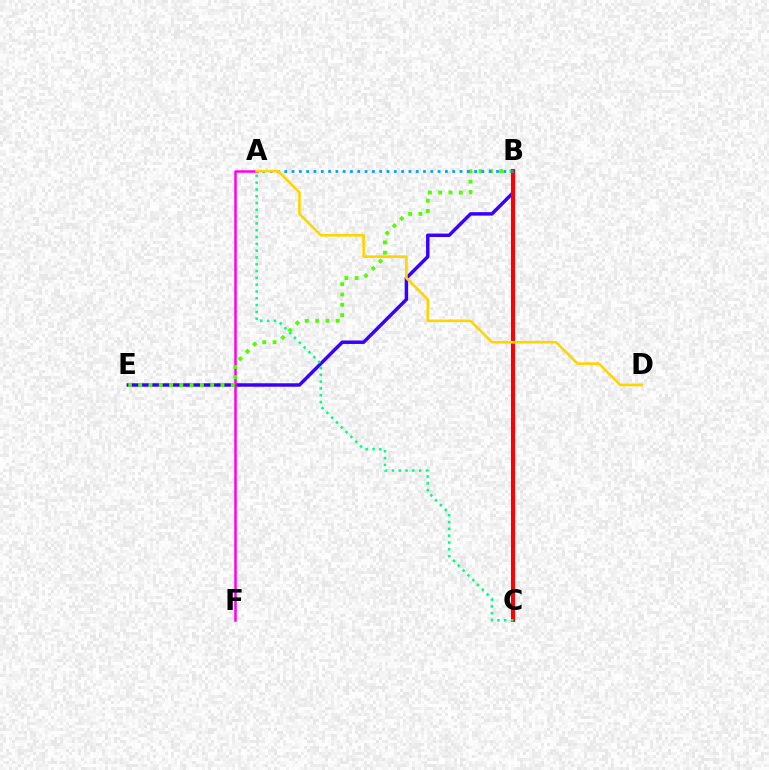{('B', 'E'): [{'color': '#3700ff', 'line_style': 'solid', 'thickness': 2.49}, {'color': '#4fff00', 'line_style': 'dotted', 'thickness': 2.8}], ('A', 'F'): [{'color': '#ff00ed', 'line_style': 'solid', 'thickness': 1.8}], ('B', 'C'): [{'color': '#ff0000', 'line_style': 'solid', 'thickness': 2.94}], ('A', 'B'): [{'color': '#009eff', 'line_style': 'dotted', 'thickness': 1.98}], ('A', 'D'): [{'color': '#ffd500', 'line_style': 'solid', 'thickness': 1.89}], ('A', 'C'): [{'color': '#00ff86', 'line_style': 'dotted', 'thickness': 1.85}]}